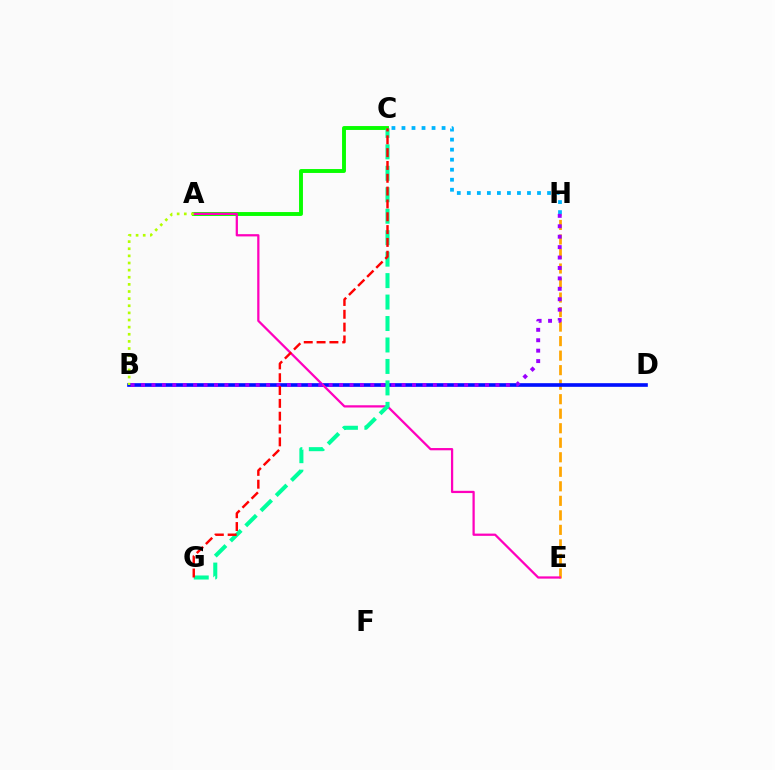{('E', 'H'): [{'color': '#ffa500', 'line_style': 'dashed', 'thickness': 1.97}], ('B', 'D'): [{'color': '#0010ff', 'line_style': 'solid', 'thickness': 2.63}], ('A', 'C'): [{'color': '#08ff00', 'line_style': 'solid', 'thickness': 2.8}], ('A', 'E'): [{'color': '#ff00bd', 'line_style': 'solid', 'thickness': 1.62}], ('C', 'H'): [{'color': '#00b5ff', 'line_style': 'dotted', 'thickness': 2.72}], ('A', 'B'): [{'color': '#b3ff00', 'line_style': 'dotted', 'thickness': 1.94}], ('B', 'H'): [{'color': '#9b00ff', 'line_style': 'dotted', 'thickness': 2.83}], ('C', 'G'): [{'color': '#00ff9d', 'line_style': 'dashed', 'thickness': 2.92}, {'color': '#ff0000', 'line_style': 'dashed', 'thickness': 1.74}]}